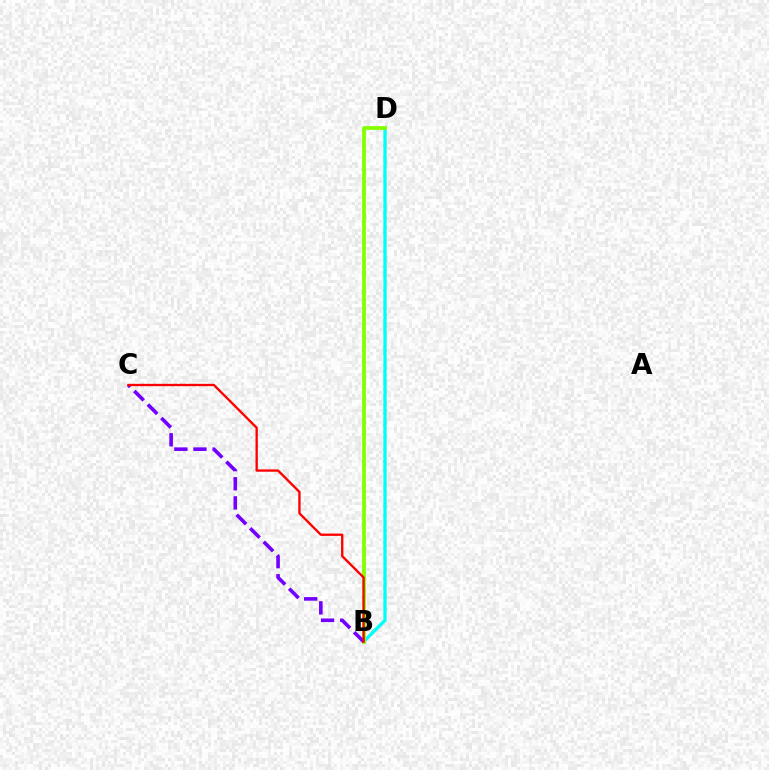{('B', 'D'): [{'color': '#00fff6', 'line_style': 'solid', 'thickness': 2.39}, {'color': '#84ff00', 'line_style': 'solid', 'thickness': 2.73}], ('B', 'C'): [{'color': '#7200ff', 'line_style': 'dashed', 'thickness': 2.6}, {'color': '#ff0000', 'line_style': 'solid', 'thickness': 1.68}]}